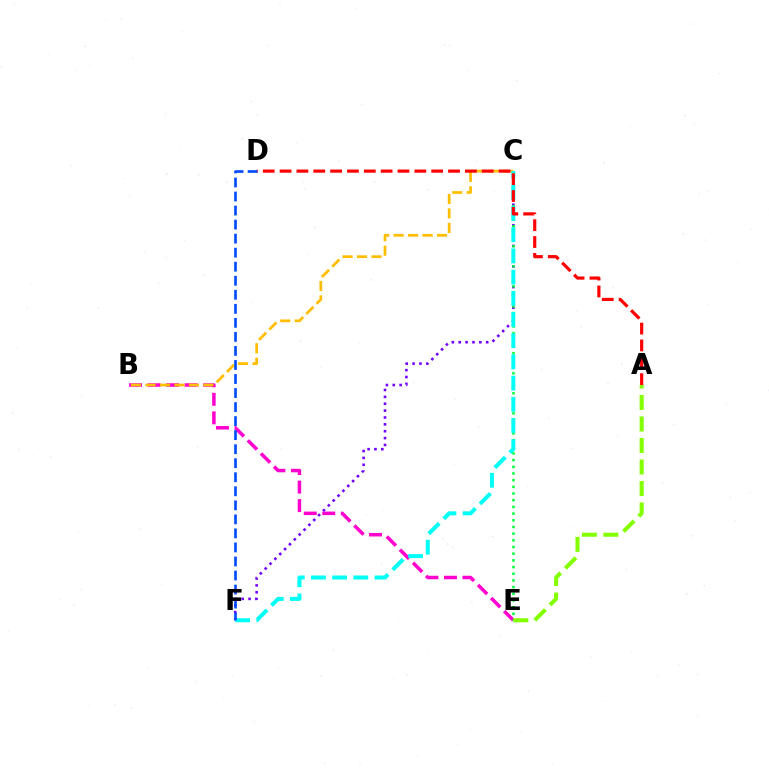{('B', 'E'): [{'color': '#ff00cf', 'line_style': 'dashed', 'thickness': 2.52}], ('C', 'F'): [{'color': '#7200ff', 'line_style': 'dotted', 'thickness': 1.87}, {'color': '#00fff6', 'line_style': 'dashed', 'thickness': 2.88}], ('B', 'C'): [{'color': '#ffbd00', 'line_style': 'dashed', 'thickness': 1.97}], ('C', 'E'): [{'color': '#00ff39', 'line_style': 'dotted', 'thickness': 1.82}], ('A', 'D'): [{'color': '#ff0000', 'line_style': 'dashed', 'thickness': 2.29}], ('D', 'F'): [{'color': '#004bff', 'line_style': 'dashed', 'thickness': 1.91}], ('A', 'E'): [{'color': '#84ff00', 'line_style': 'dashed', 'thickness': 2.92}]}